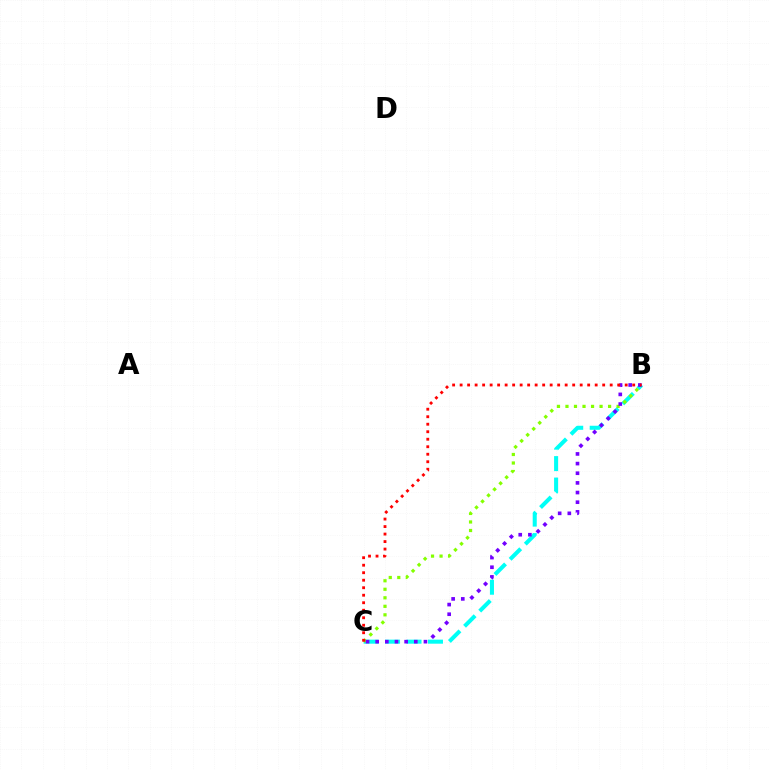{('B', 'C'): [{'color': '#00fff6', 'line_style': 'dashed', 'thickness': 2.92}, {'color': '#84ff00', 'line_style': 'dotted', 'thickness': 2.31}, {'color': '#7200ff', 'line_style': 'dotted', 'thickness': 2.62}, {'color': '#ff0000', 'line_style': 'dotted', 'thickness': 2.04}]}